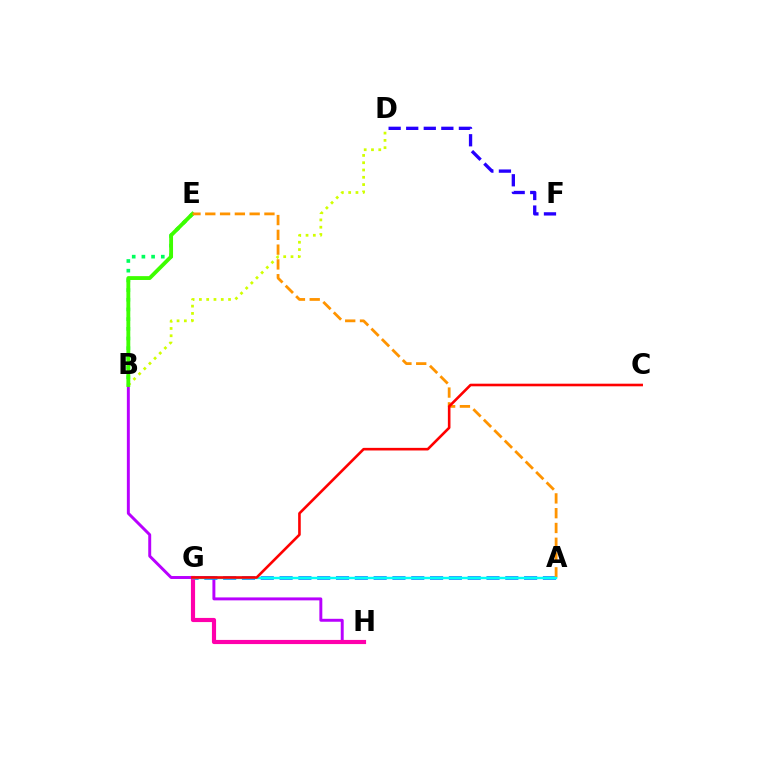{('B', 'H'): [{'color': '#b900ff', 'line_style': 'solid', 'thickness': 2.12}], ('B', 'D'): [{'color': '#d1ff00', 'line_style': 'dotted', 'thickness': 1.98}], ('D', 'F'): [{'color': '#2500ff', 'line_style': 'dashed', 'thickness': 2.39}], ('A', 'G'): [{'color': '#0074ff', 'line_style': 'dashed', 'thickness': 2.56}, {'color': '#00fff6', 'line_style': 'solid', 'thickness': 1.75}], ('G', 'H'): [{'color': '#ff00ac', 'line_style': 'solid', 'thickness': 2.99}], ('B', 'E'): [{'color': '#00ff5c', 'line_style': 'dotted', 'thickness': 2.63}, {'color': '#3dff00', 'line_style': 'solid', 'thickness': 2.77}], ('A', 'E'): [{'color': '#ff9400', 'line_style': 'dashed', 'thickness': 2.01}], ('C', 'G'): [{'color': '#ff0000', 'line_style': 'solid', 'thickness': 1.88}]}